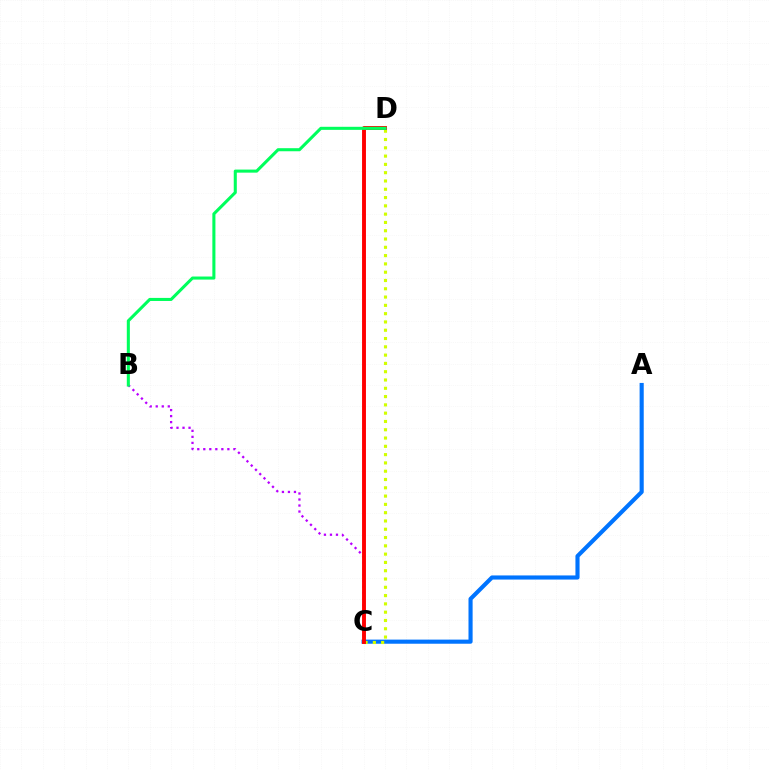{('B', 'C'): [{'color': '#b900ff', 'line_style': 'dotted', 'thickness': 1.64}], ('A', 'C'): [{'color': '#0074ff', 'line_style': 'solid', 'thickness': 2.97}], ('C', 'D'): [{'color': '#d1ff00', 'line_style': 'dotted', 'thickness': 2.25}, {'color': '#ff0000', 'line_style': 'solid', 'thickness': 2.81}], ('B', 'D'): [{'color': '#00ff5c', 'line_style': 'solid', 'thickness': 2.21}]}